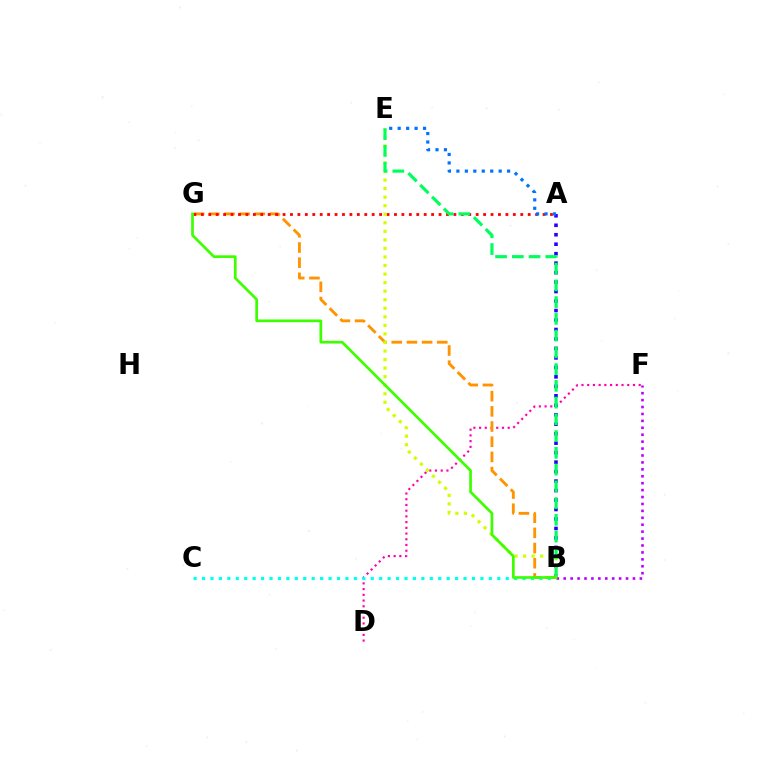{('D', 'F'): [{'color': '#ff00ac', 'line_style': 'dotted', 'thickness': 1.55}], ('B', 'G'): [{'color': '#ff9400', 'line_style': 'dashed', 'thickness': 2.06}, {'color': '#3dff00', 'line_style': 'solid', 'thickness': 1.95}], ('B', 'C'): [{'color': '#00fff6', 'line_style': 'dotted', 'thickness': 2.29}], ('A', 'B'): [{'color': '#2500ff', 'line_style': 'dotted', 'thickness': 2.57}], ('A', 'G'): [{'color': '#ff0000', 'line_style': 'dotted', 'thickness': 2.02}], ('B', 'E'): [{'color': '#d1ff00', 'line_style': 'dotted', 'thickness': 2.32}, {'color': '#00ff5c', 'line_style': 'dashed', 'thickness': 2.28}], ('B', 'F'): [{'color': '#b900ff', 'line_style': 'dotted', 'thickness': 1.88}], ('A', 'E'): [{'color': '#0074ff', 'line_style': 'dotted', 'thickness': 2.3}]}